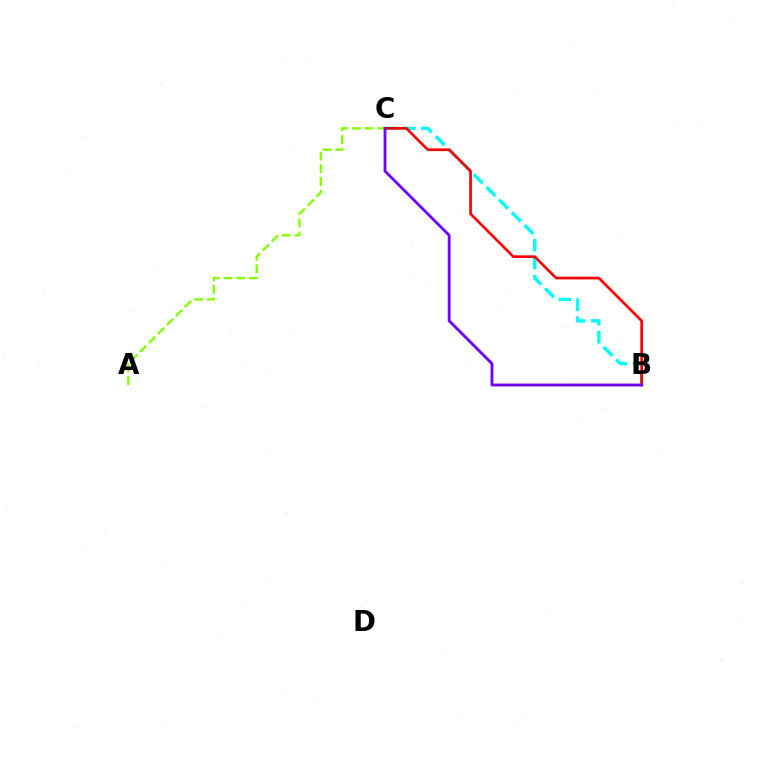{('B', 'C'): [{'color': '#00fff6', 'line_style': 'dashed', 'thickness': 2.44}, {'color': '#ff0000', 'line_style': 'solid', 'thickness': 1.93}, {'color': '#7200ff', 'line_style': 'solid', 'thickness': 2.04}], ('A', 'C'): [{'color': '#84ff00', 'line_style': 'dashed', 'thickness': 1.72}]}